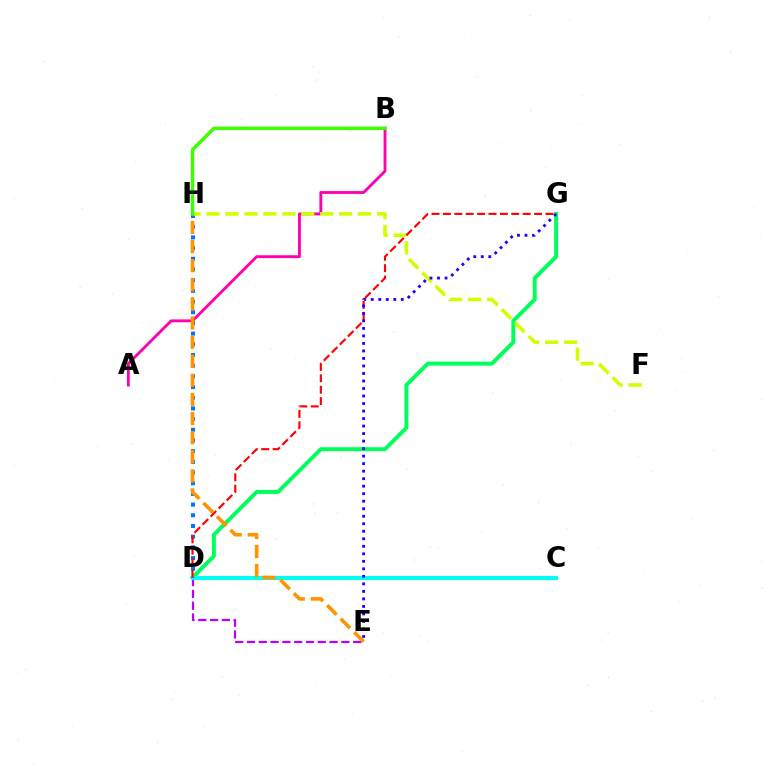{('D', 'E'): [{'color': '#b900ff', 'line_style': 'dashed', 'thickness': 1.6}], ('A', 'B'): [{'color': '#ff00ac', 'line_style': 'solid', 'thickness': 2.05}], ('D', 'G'): [{'color': '#00ff5c', 'line_style': 'solid', 'thickness': 2.85}, {'color': '#ff0000', 'line_style': 'dashed', 'thickness': 1.55}], ('C', 'D'): [{'color': '#00fff6', 'line_style': 'solid', 'thickness': 2.97}], ('D', 'H'): [{'color': '#0074ff', 'line_style': 'dotted', 'thickness': 2.9}], ('F', 'H'): [{'color': '#d1ff00', 'line_style': 'dashed', 'thickness': 2.57}], ('E', 'H'): [{'color': '#ff9400', 'line_style': 'dashed', 'thickness': 2.6}], ('E', 'G'): [{'color': '#2500ff', 'line_style': 'dotted', 'thickness': 2.04}], ('B', 'H'): [{'color': '#3dff00', 'line_style': 'solid', 'thickness': 2.48}]}